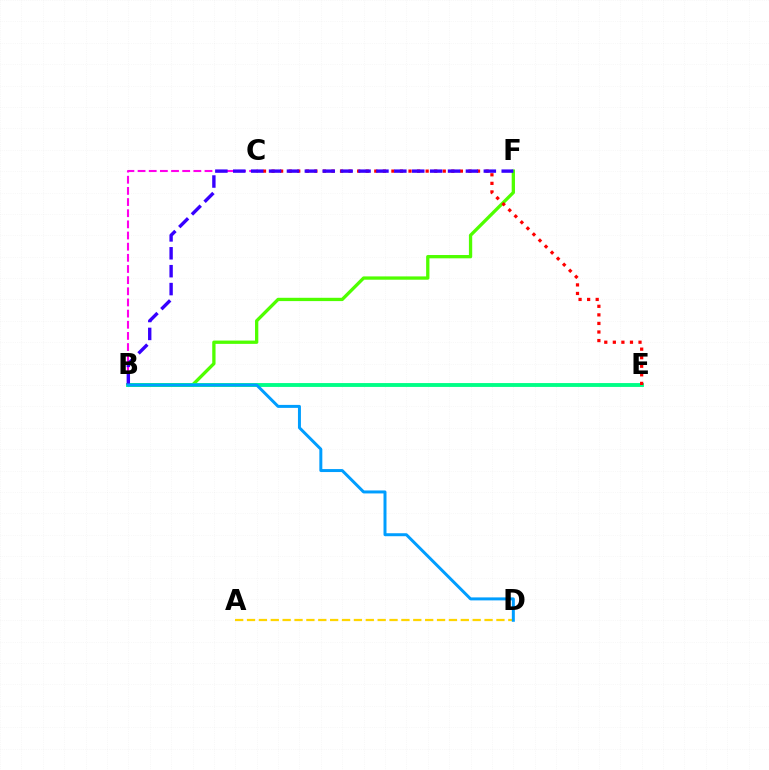{('B', 'F'): [{'color': '#4fff00', 'line_style': 'solid', 'thickness': 2.38}, {'color': '#3700ff', 'line_style': 'dashed', 'thickness': 2.43}], ('B', 'E'): [{'color': '#00ff86', 'line_style': 'solid', 'thickness': 2.78}], ('C', 'E'): [{'color': '#ff0000', 'line_style': 'dotted', 'thickness': 2.33}], ('A', 'D'): [{'color': '#ffd500', 'line_style': 'dashed', 'thickness': 1.61}], ('B', 'C'): [{'color': '#ff00ed', 'line_style': 'dashed', 'thickness': 1.52}], ('B', 'D'): [{'color': '#009eff', 'line_style': 'solid', 'thickness': 2.15}]}